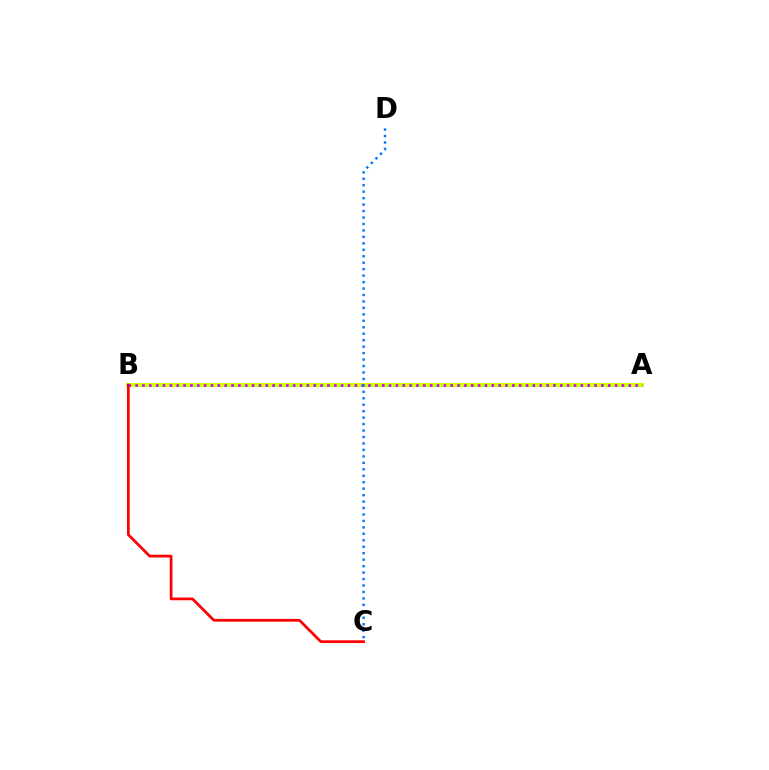{('A', 'B'): [{'color': '#00ff5c', 'line_style': 'dashed', 'thickness': 2.6}, {'color': '#d1ff00', 'line_style': 'solid', 'thickness': 2.87}, {'color': '#b900ff', 'line_style': 'dotted', 'thickness': 1.86}], ('B', 'C'): [{'color': '#ff0000', 'line_style': 'solid', 'thickness': 1.97}], ('C', 'D'): [{'color': '#0074ff', 'line_style': 'dotted', 'thickness': 1.75}]}